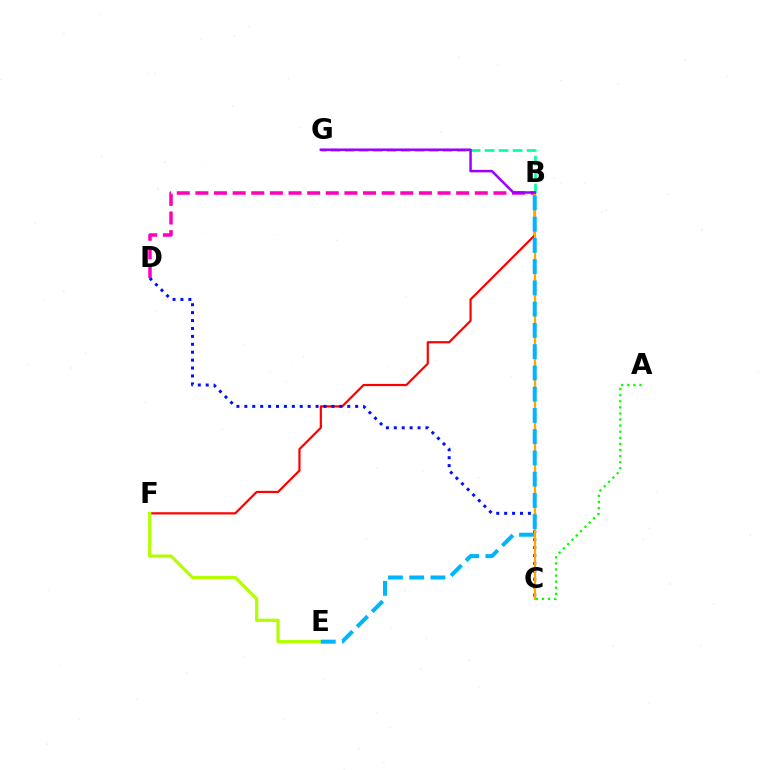{('B', 'F'): [{'color': '#ff0000', 'line_style': 'solid', 'thickness': 1.59}], ('C', 'D'): [{'color': '#0010ff', 'line_style': 'dotted', 'thickness': 2.15}], ('A', 'C'): [{'color': '#08ff00', 'line_style': 'dotted', 'thickness': 1.65}], ('B', 'D'): [{'color': '#ff00bd', 'line_style': 'dashed', 'thickness': 2.53}], ('B', 'C'): [{'color': '#ffa500', 'line_style': 'solid', 'thickness': 1.63}], ('B', 'G'): [{'color': '#00ff9d', 'line_style': 'dashed', 'thickness': 1.9}, {'color': '#9b00ff', 'line_style': 'solid', 'thickness': 1.79}], ('E', 'F'): [{'color': '#b3ff00', 'line_style': 'solid', 'thickness': 2.34}], ('B', 'E'): [{'color': '#00b5ff', 'line_style': 'dashed', 'thickness': 2.89}]}